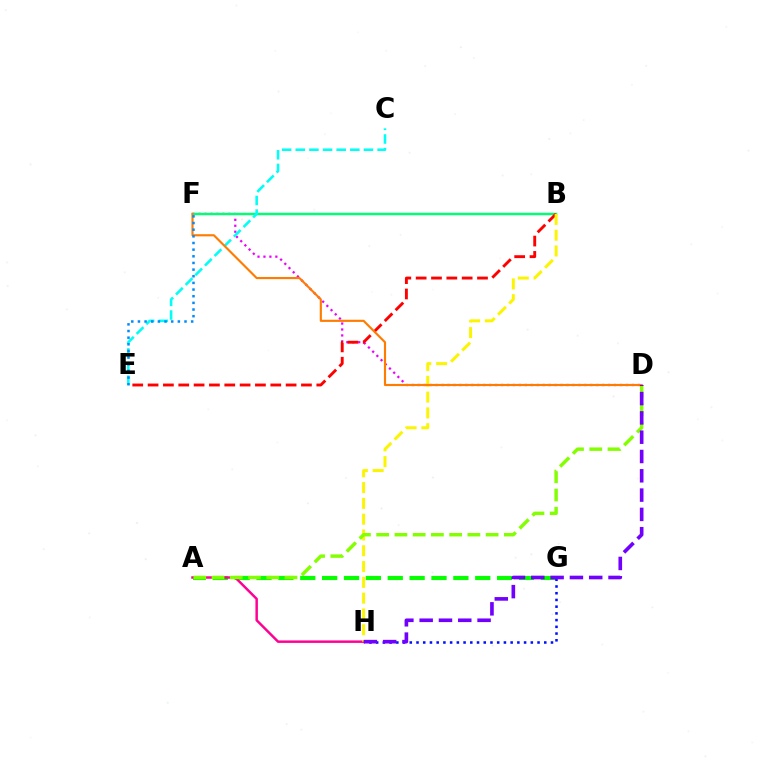{('A', 'G'): [{'color': '#08ff00', 'line_style': 'dashed', 'thickness': 2.97}], ('D', 'F'): [{'color': '#ee00ff', 'line_style': 'dotted', 'thickness': 1.62}, {'color': '#ff7c00', 'line_style': 'solid', 'thickness': 1.55}], ('B', 'F'): [{'color': '#00ff74', 'line_style': 'solid', 'thickness': 1.78}], ('A', 'H'): [{'color': '#ff0094', 'line_style': 'solid', 'thickness': 1.79}], ('C', 'E'): [{'color': '#00fff6', 'line_style': 'dashed', 'thickness': 1.85}], ('G', 'H'): [{'color': '#0010ff', 'line_style': 'dotted', 'thickness': 1.83}], ('B', 'E'): [{'color': '#ff0000', 'line_style': 'dashed', 'thickness': 2.08}], ('B', 'H'): [{'color': '#fcf500', 'line_style': 'dashed', 'thickness': 2.15}], ('A', 'D'): [{'color': '#84ff00', 'line_style': 'dashed', 'thickness': 2.48}], ('E', 'F'): [{'color': '#008cff', 'line_style': 'dotted', 'thickness': 1.81}], ('D', 'H'): [{'color': '#7200ff', 'line_style': 'dashed', 'thickness': 2.62}]}